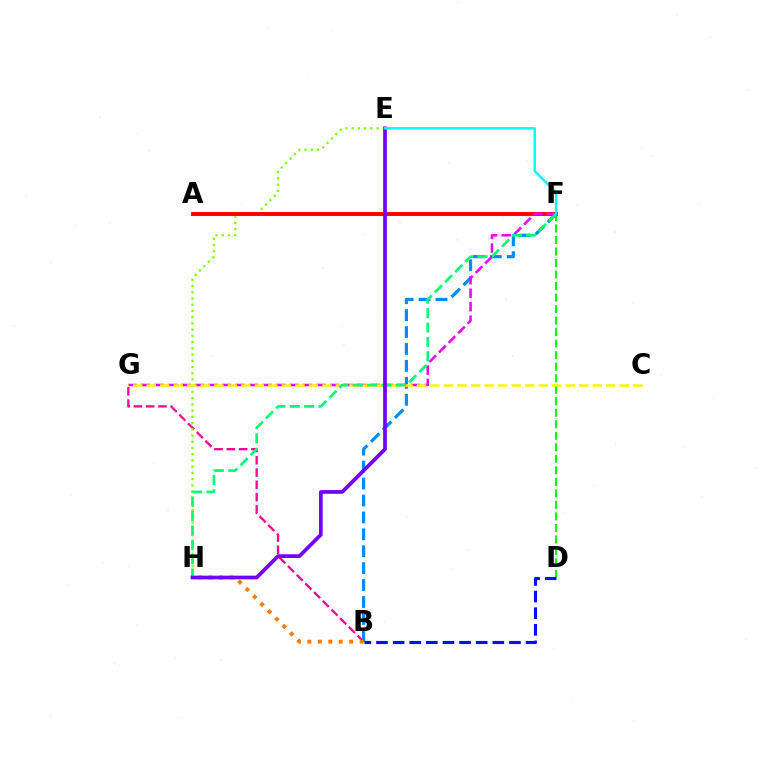{('B', 'F'): [{'color': '#008cff', 'line_style': 'dashed', 'thickness': 2.3}], ('B', 'G'): [{'color': '#ff0094', 'line_style': 'dashed', 'thickness': 1.67}], ('E', 'H'): [{'color': '#84ff00', 'line_style': 'dotted', 'thickness': 1.69}, {'color': '#7200ff', 'line_style': 'solid', 'thickness': 2.66}], ('D', 'F'): [{'color': '#08ff00', 'line_style': 'dashed', 'thickness': 1.56}], ('A', 'F'): [{'color': '#ff0000', 'line_style': 'solid', 'thickness': 2.8}], ('F', 'G'): [{'color': '#ee00ff', 'line_style': 'dashed', 'thickness': 1.84}], ('C', 'G'): [{'color': '#fcf500', 'line_style': 'dashed', 'thickness': 1.84}], ('F', 'H'): [{'color': '#00ff74', 'line_style': 'dashed', 'thickness': 1.95}], ('B', 'H'): [{'color': '#ff7c00', 'line_style': 'dotted', 'thickness': 2.84}], ('B', 'D'): [{'color': '#0010ff', 'line_style': 'dashed', 'thickness': 2.26}], ('E', 'F'): [{'color': '#00fff6', 'line_style': 'solid', 'thickness': 1.79}]}